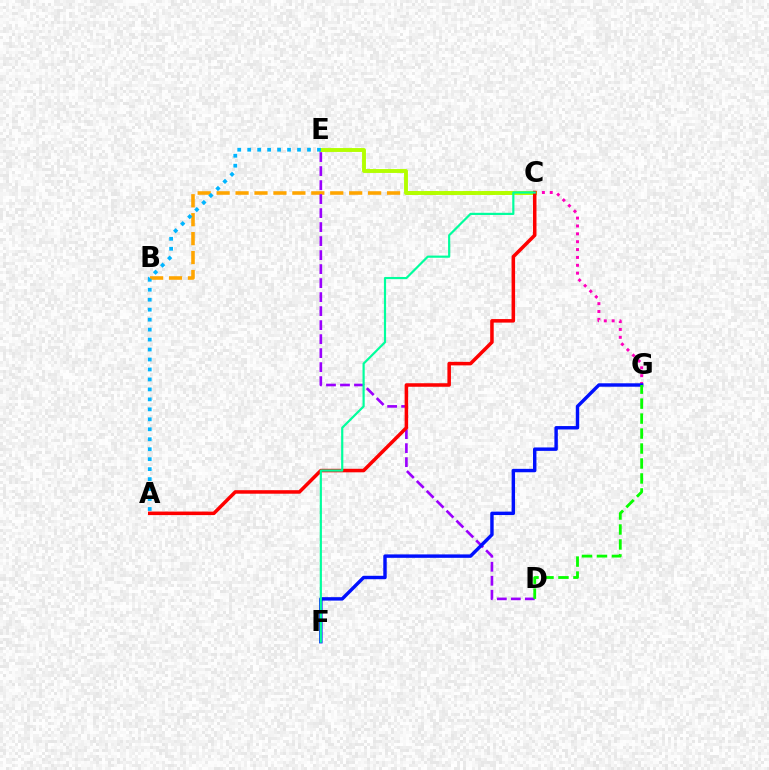{('B', 'C'): [{'color': '#ffa500', 'line_style': 'dashed', 'thickness': 2.57}], ('C', 'G'): [{'color': '#ff00bd', 'line_style': 'dotted', 'thickness': 2.14}], ('D', 'E'): [{'color': '#9b00ff', 'line_style': 'dashed', 'thickness': 1.9}], ('C', 'E'): [{'color': '#b3ff00', 'line_style': 'solid', 'thickness': 2.8}], ('A', 'C'): [{'color': '#ff0000', 'line_style': 'solid', 'thickness': 2.54}], ('F', 'G'): [{'color': '#0010ff', 'line_style': 'solid', 'thickness': 2.46}], ('C', 'F'): [{'color': '#00ff9d', 'line_style': 'solid', 'thickness': 1.57}], ('D', 'G'): [{'color': '#08ff00', 'line_style': 'dashed', 'thickness': 2.03}], ('A', 'E'): [{'color': '#00b5ff', 'line_style': 'dotted', 'thickness': 2.71}]}